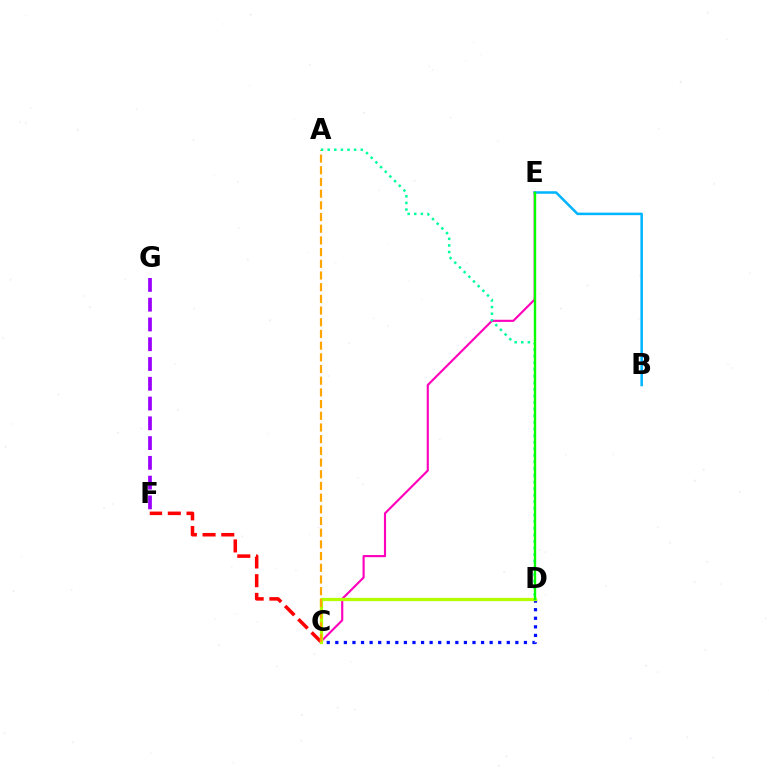{('C', 'D'): [{'color': '#0010ff', 'line_style': 'dotted', 'thickness': 2.33}, {'color': '#b3ff00', 'line_style': 'solid', 'thickness': 2.34}], ('C', 'F'): [{'color': '#ff0000', 'line_style': 'dashed', 'thickness': 2.54}], ('C', 'E'): [{'color': '#ff00bd', 'line_style': 'solid', 'thickness': 1.54}], ('B', 'E'): [{'color': '#00b5ff', 'line_style': 'solid', 'thickness': 1.82}], ('A', 'C'): [{'color': '#ffa500', 'line_style': 'dashed', 'thickness': 1.59}], ('A', 'D'): [{'color': '#00ff9d', 'line_style': 'dotted', 'thickness': 1.8}], ('D', 'E'): [{'color': '#08ff00', 'line_style': 'solid', 'thickness': 1.72}], ('F', 'G'): [{'color': '#9b00ff', 'line_style': 'dashed', 'thickness': 2.69}]}